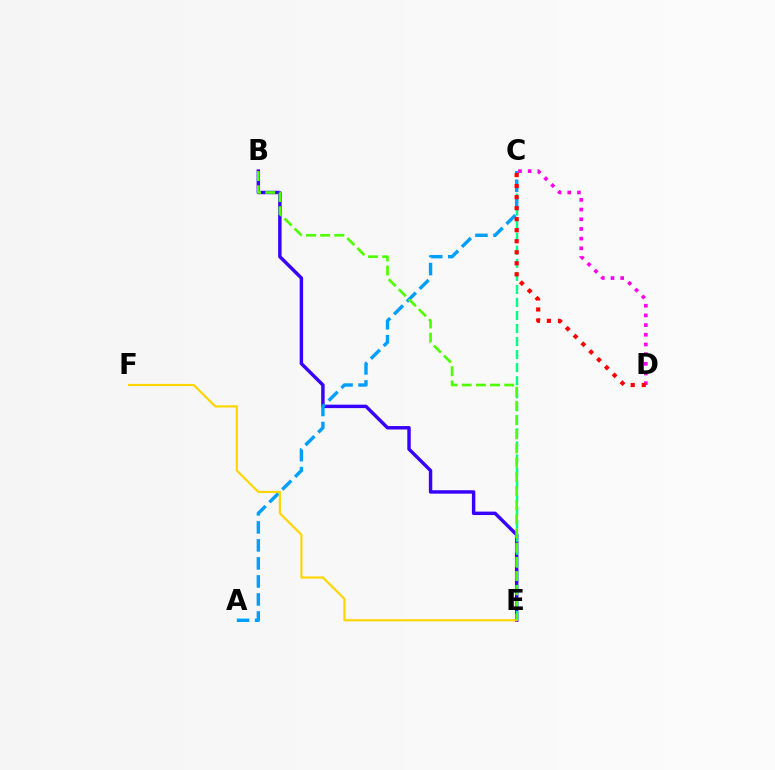{('B', 'E'): [{'color': '#3700ff', 'line_style': 'solid', 'thickness': 2.47}, {'color': '#4fff00', 'line_style': 'dashed', 'thickness': 1.93}], ('C', 'E'): [{'color': '#00ff86', 'line_style': 'dashed', 'thickness': 1.77}], ('A', 'C'): [{'color': '#009eff', 'line_style': 'dashed', 'thickness': 2.45}], ('E', 'F'): [{'color': '#ffd500', 'line_style': 'solid', 'thickness': 1.56}], ('C', 'D'): [{'color': '#ff00ed', 'line_style': 'dotted', 'thickness': 2.63}, {'color': '#ff0000', 'line_style': 'dotted', 'thickness': 3.0}]}